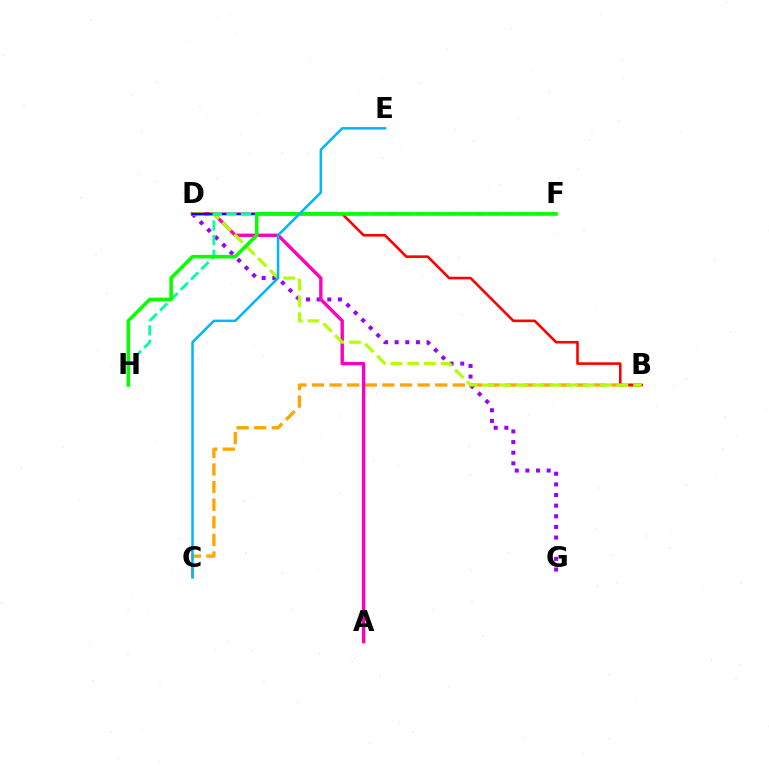{('B', 'C'): [{'color': '#ffa500', 'line_style': 'dashed', 'thickness': 2.39}], ('D', 'G'): [{'color': '#9b00ff', 'line_style': 'dotted', 'thickness': 2.89}], ('A', 'D'): [{'color': '#ff00bd', 'line_style': 'solid', 'thickness': 2.43}], ('B', 'D'): [{'color': '#ff0000', 'line_style': 'solid', 'thickness': 1.87}, {'color': '#b3ff00', 'line_style': 'dashed', 'thickness': 2.28}], ('D', 'F'): [{'color': '#0010ff', 'line_style': 'solid', 'thickness': 1.64}], ('F', 'H'): [{'color': '#00ff9d', 'line_style': 'dashed', 'thickness': 1.98}, {'color': '#08ff00', 'line_style': 'solid', 'thickness': 2.56}], ('C', 'E'): [{'color': '#00b5ff', 'line_style': 'solid', 'thickness': 1.81}]}